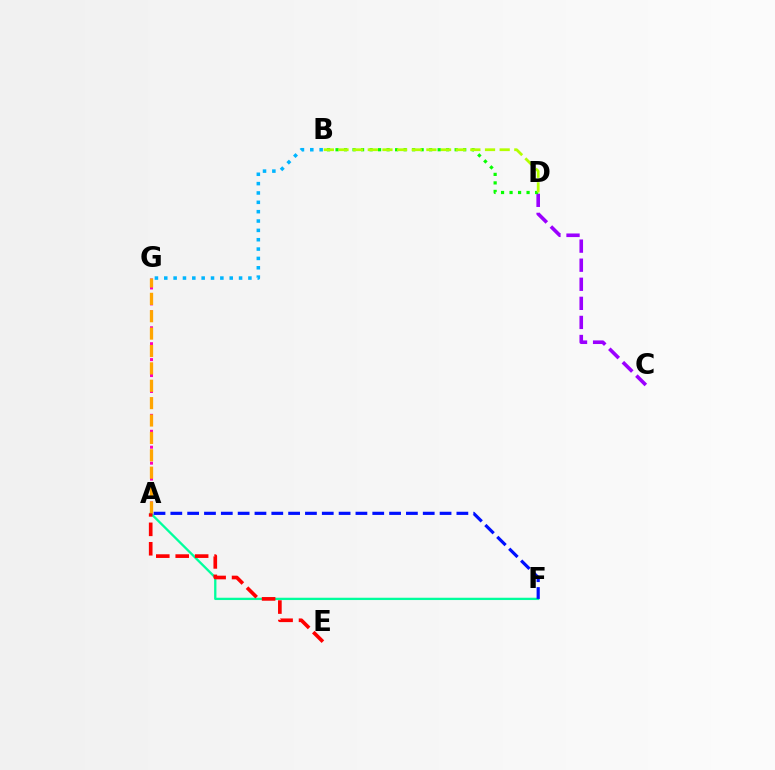{('A', 'F'): [{'color': '#00ff9d', 'line_style': 'solid', 'thickness': 1.66}, {'color': '#0010ff', 'line_style': 'dashed', 'thickness': 2.29}], ('C', 'D'): [{'color': '#9b00ff', 'line_style': 'dashed', 'thickness': 2.59}], ('B', 'D'): [{'color': '#08ff00', 'line_style': 'dotted', 'thickness': 2.31}, {'color': '#b3ff00', 'line_style': 'dashed', 'thickness': 1.99}], ('A', 'G'): [{'color': '#ff00bd', 'line_style': 'dotted', 'thickness': 2.16}, {'color': '#ffa500', 'line_style': 'dashed', 'thickness': 2.36}], ('B', 'G'): [{'color': '#00b5ff', 'line_style': 'dotted', 'thickness': 2.54}], ('A', 'E'): [{'color': '#ff0000', 'line_style': 'dashed', 'thickness': 2.64}]}